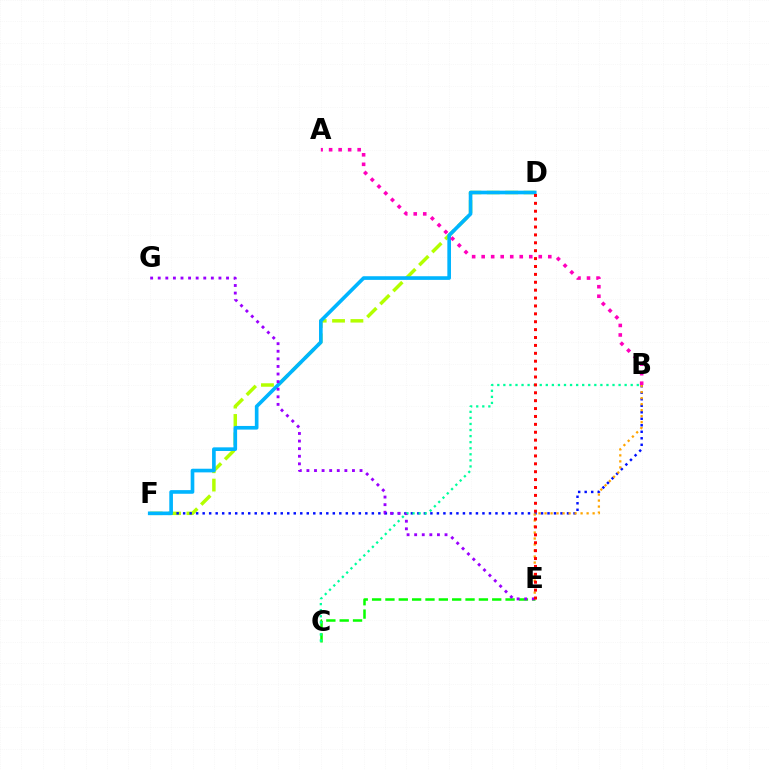{('D', 'F'): [{'color': '#b3ff00', 'line_style': 'dashed', 'thickness': 2.5}, {'color': '#00b5ff', 'line_style': 'solid', 'thickness': 2.63}], ('B', 'F'): [{'color': '#0010ff', 'line_style': 'dotted', 'thickness': 1.77}], ('A', 'B'): [{'color': '#ff00bd', 'line_style': 'dotted', 'thickness': 2.59}], ('B', 'E'): [{'color': '#ffa500', 'line_style': 'dotted', 'thickness': 1.63}], ('C', 'E'): [{'color': '#08ff00', 'line_style': 'dashed', 'thickness': 1.81}], ('E', 'G'): [{'color': '#9b00ff', 'line_style': 'dotted', 'thickness': 2.06}], ('B', 'C'): [{'color': '#00ff9d', 'line_style': 'dotted', 'thickness': 1.65}], ('D', 'E'): [{'color': '#ff0000', 'line_style': 'dotted', 'thickness': 2.14}]}